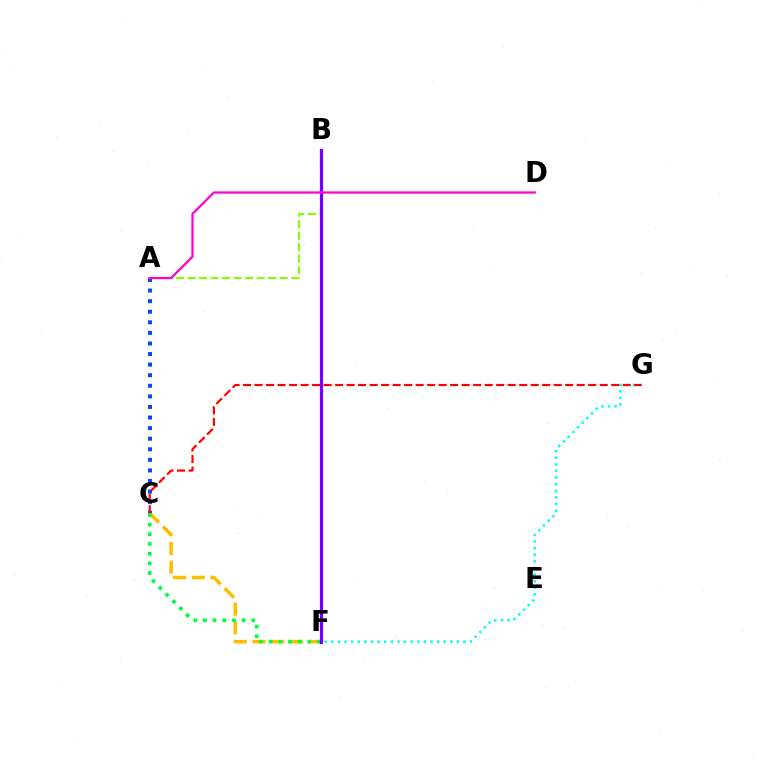{('C', 'F'): [{'color': '#ffbd00', 'line_style': 'dashed', 'thickness': 2.54}, {'color': '#00ff39', 'line_style': 'dotted', 'thickness': 2.63}], ('A', 'B'): [{'color': '#84ff00', 'line_style': 'dashed', 'thickness': 1.57}], ('F', 'G'): [{'color': '#00fff6', 'line_style': 'dotted', 'thickness': 1.79}], ('A', 'C'): [{'color': '#004bff', 'line_style': 'dotted', 'thickness': 2.87}], ('B', 'F'): [{'color': '#7200ff', 'line_style': 'solid', 'thickness': 2.29}], ('C', 'G'): [{'color': '#ff0000', 'line_style': 'dashed', 'thickness': 1.56}], ('A', 'D'): [{'color': '#ff00cf', 'line_style': 'solid', 'thickness': 1.6}]}